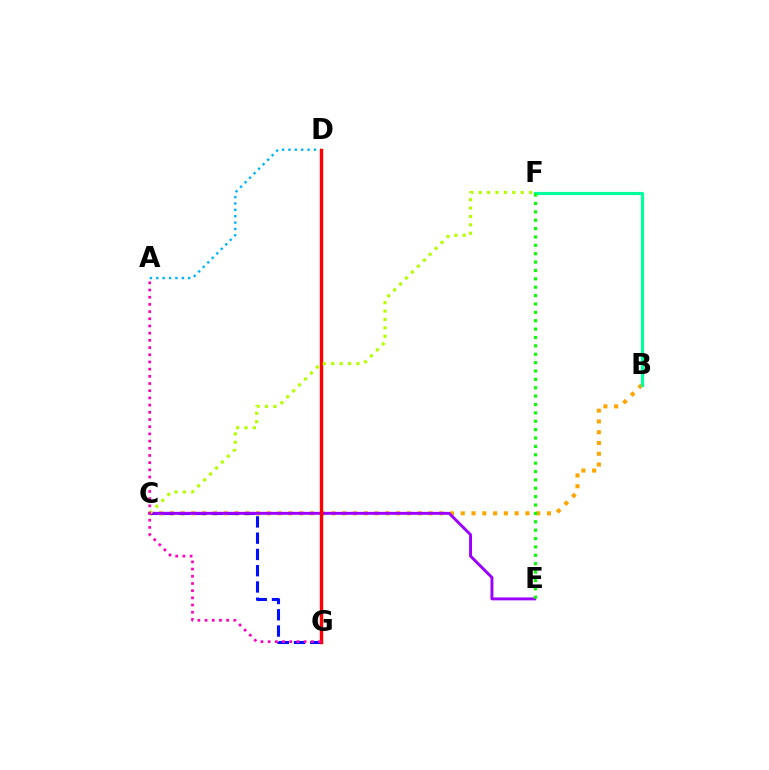{('A', 'D'): [{'color': '#00b5ff', 'line_style': 'dotted', 'thickness': 1.73}], ('B', 'C'): [{'color': '#ffa500', 'line_style': 'dotted', 'thickness': 2.93}], ('B', 'F'): [{'color': '#00ff9d', 'line_style': 'solid', 'thickness': 2.27}], ('C', 'G'): [{'color': '#0010ff', 'line_style': 'dashed', 'thickness': 2.21}], ('C', 'E'): [{'color': '#9b00ff', 'line_style': 'solid', 'thickness': 2.1}], ('D', 'G'): [{'color': '#ff0000', 'line_style': 'solid', 'thickness': 2.45}], ('E', 'F'): [{'color': '#08ff00', 'line_style': 'dotted', 'thickness': 2.28}], ('C', 'F'): [{'color': '#b3ff00', 'line_style': 'dotted', 'thickness': 2.28}], ('A', 'G'): [{'color': '#ff00bd', 'line_style': 'dotted', 'thickness': 1.95}]}